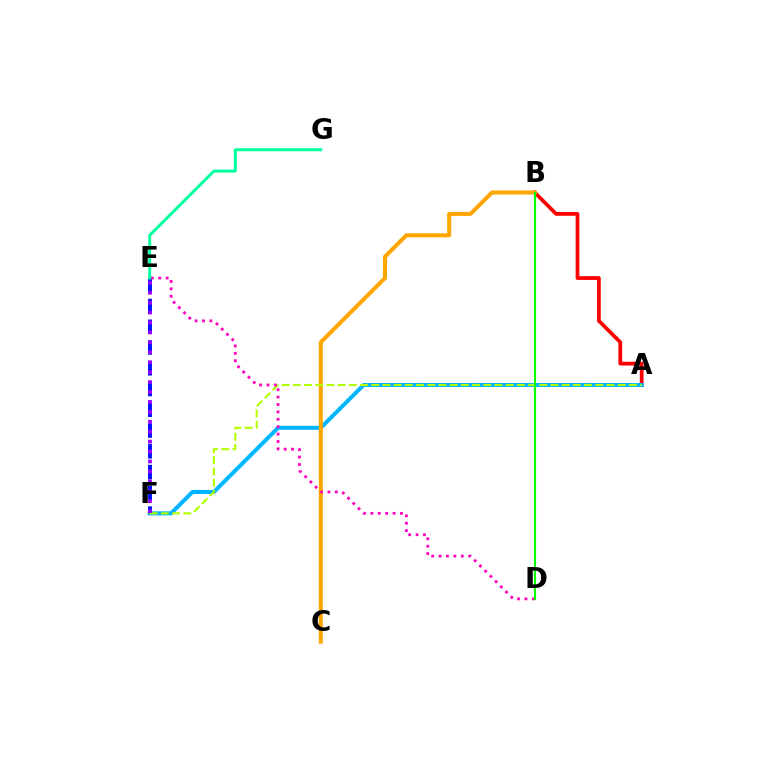{('A', 'B'): [{'color': '#ff0000', 'line_style': 'solid', 'thickness': 2.7}], ('E', 'F'): [{'color': '#0010ff', 'line_style': 'dashed', 'thickness': 2.82}, {'color': '#9b00ff', 'line_style': 'dotted', 'thickness': 2.7}], ('A', 'F'): [{'color': '#00b5ff', 'line_style': 'solid', 'thickness': 2.9}, {'color': '#b3ff00', 'line_style': 'dashed', 'thickness': 1.52}], ('B', 'C'): [{'color': '#ffa500', 'line_style': 'solid', 'thickness': 2.9}], ('D', 'E'): [{'color': '#ff00bd', 'line_style': 'dotted', 'thickness': 2.01}], ('E', 'G'): [{'color': '#00ff9d', 'line_style': 'solid', 'thickness': 2.11}], ('B', 'D'): [{'color': '#08ff00', 'line_style': 'solid', 'thickness': 1.56}]}